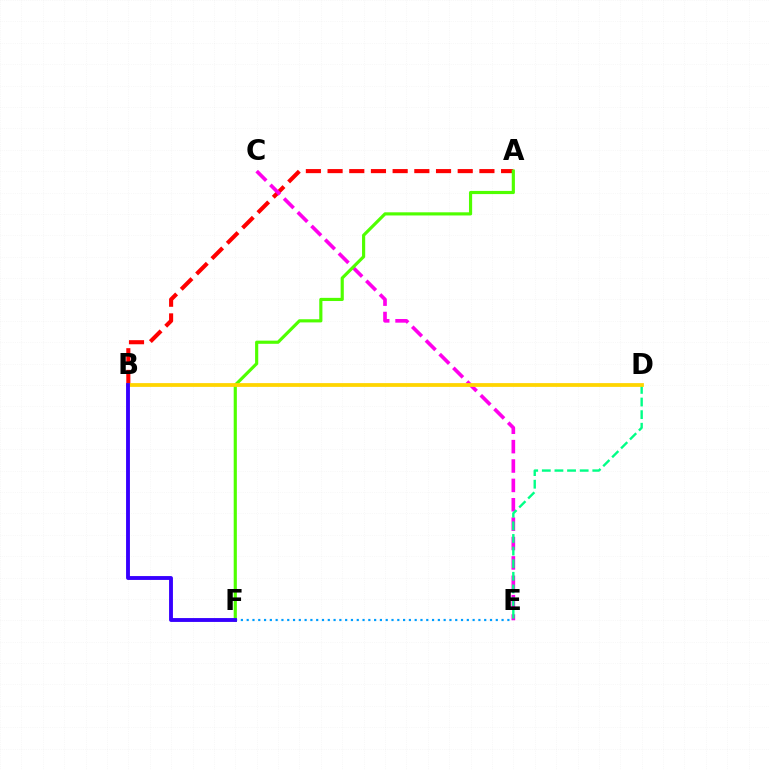{('A', 'B'): [{'color': '#ff0000', 'line_style': 'dashed', 'thickness': 2.95}], ('C', 'E'): [{'color': '#ff00ed', 'line_style': 'dashed', 'thickness': 2.63}], ('D', 'E'): [{'color': '#00ff86', 'line_style': 'dashed', 'thickness': 1.71}], ('A', 'F'): [{'color': '#4fff00', 'line_style': 'solid', 'thickness': 2.28}], ('E', 'F'): [{'color': '#009eff', 'line_style': 'dotted', 'thickness': 1.57}], ('B', 'D'): [{'color': '#ffd500', 'line_style': 'solid', 'thickness': 2.71}], ('B', 'F'): [{'color': '#3700ff', 'line_style': 'solid', 'thickness': 2.79}]}